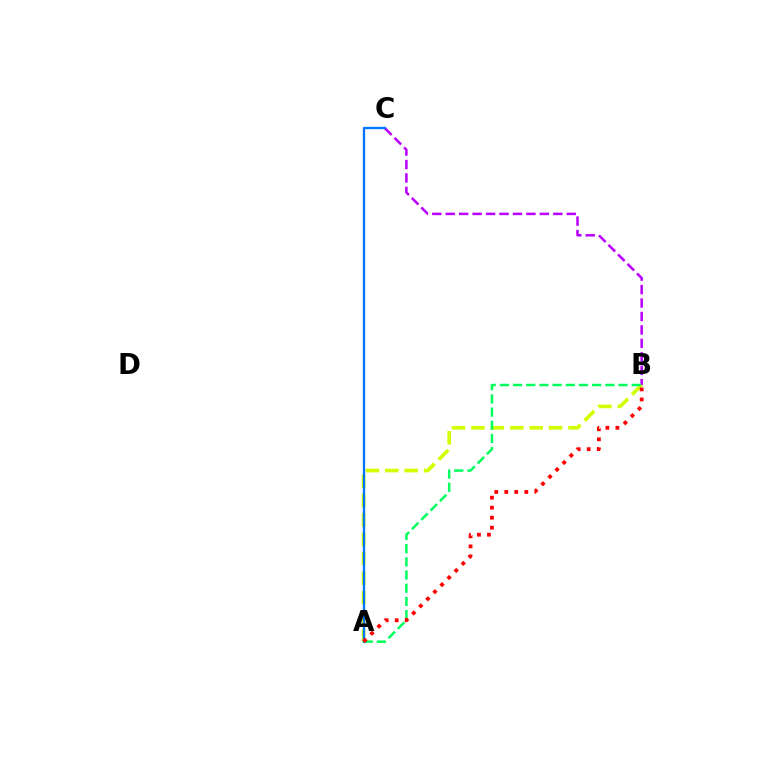{('B', 'C'): [{'color': '#b900ff', 'line_style': 'dashed', 'thickness': 1.83}], ('A', 'B'): [{'color': '#d1ff00', 'line_style': 'dashed', 'thickness': 2.64}, {'color': '#00ff5c', 'line_style': 'dashed', 'thickness': 1.79}, {'color': '#ff0000', 'line_style': 'dotted', 'thickness': 2.72}], ('A', 'C'): [{'color': '#0074ff', 'line_style': 'solid', 'thickness': 1.65}]}